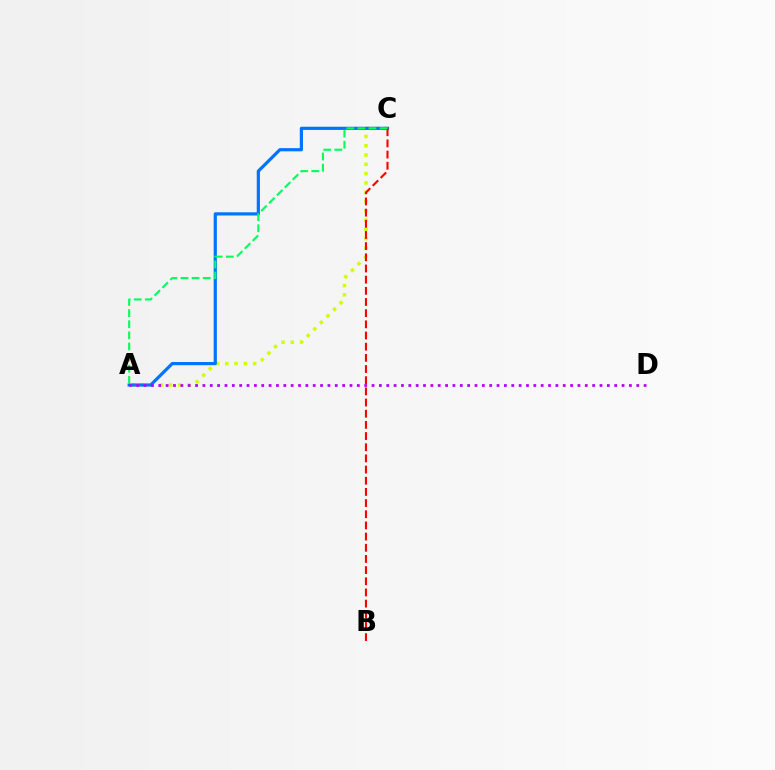{('A', 'C'): [{'color': '#d1ff00', 'line_style': 'dotted', 'thickness': 2.53}, {'color': '#0074ff', 'line_style': 'solid', 'thickness': 2.3}, {'color': '#00ff5c', 'line_style': 'dashed', 'thickness': 1.51}], ('A', 'D'): [{'color': '#b900ff', 'line_style': 'dotted', 'thickness': 2.0}], ('B', 'C'): [{'color': '#ff0000', 'line_style': 'dashed', 'thickness': 1.52}]}